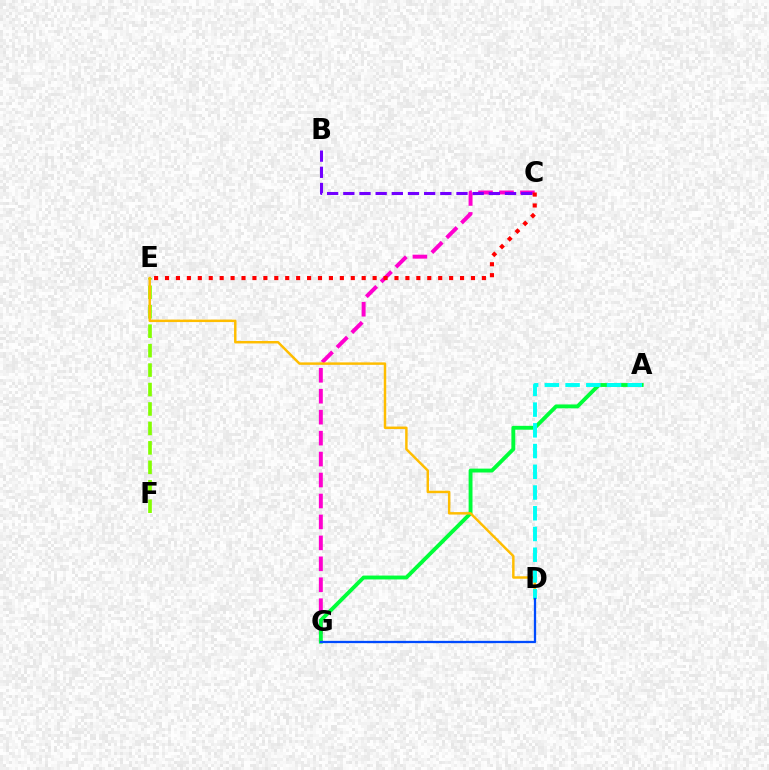{('C', 'G'): [{'color': '#ff00cf', 'line_style': 'dashed', 'thickness': 2.85}], ('E', 'F'): [{'color': '#84ff00', 'line_style': 'dashed', 'thickness': 2.64}], ('B', 'C'): [{'color': '#7200ff', 'line_style': 'dashed', 'thickness': 2.2}], ('A', 'G'): [{'color': '#00ff39', 'line_style': 'solid', 'thickness': 2.79}], ('D', 'E'): [{'color': '#ffbd00', 'line_style': 'solid', 'thickness': 1.77}], ('A', 'D'): [{'color': '#00fff6', 'line_style': 'dashed', 'thickness': 2.82}], ('C', 'E'): [{'color': '#ff0000', 'line_style': 'dotted', 'thickness': 2.97}], ('D', 'G'): [{'color': '#004bff', 'line_style': 'solid', 'thickness': 1.64}]}